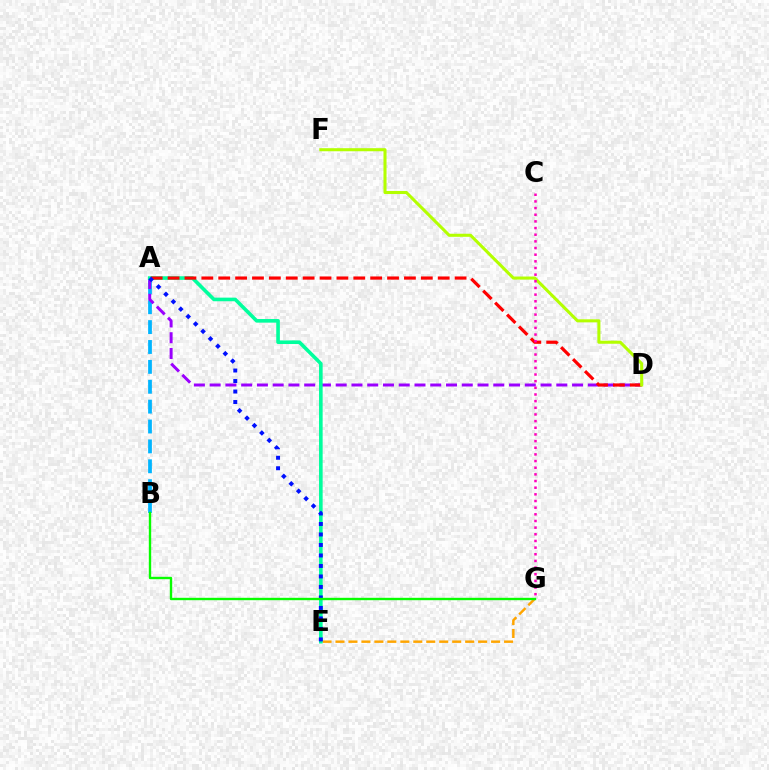{('E', 'G'): [{'color': '#ffa500', 'line_style': 'dashed', 'thickness': 1.76}], ('A', 'B'): [{'color': '#00b5ff', 'line_style': 'dashed', 'thickness': 2.7}], ('A', 'D'): [{'color': '#9b00ff', 'line_style': 'dashed', 'thickness': 2.14}, {'color': '#ff0000', 'line_style': 'dashed', 'thickness': 2.29}], ('A', 'E'): [{'color': '#00ff9d', 'line_style': 'solid', 'thickness': 2.6}, {'color': '#0010ff', 'line_style': 'dotted', 'thickness': 2.85}], ('D', 'F'): [{'color': '#b3ff00', 'line_style': 'solid', 'thickness': 2.21}], ('C', 'G'): [{'color': '#ff00bd', 'line_style': 'dotted', 'thickness': 1.81}], ('B', 'G'): [{'color': '#08ff00', 'line_style': 'solid', 'thickness': 1.72}]}